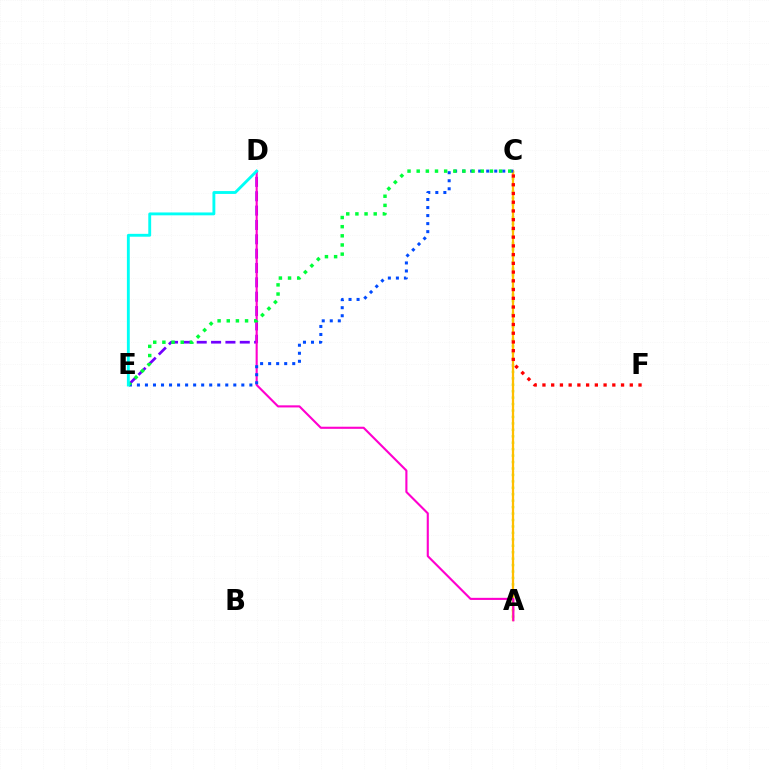{('A', 'C'): [{'color': '#84ff00', 'line_style': 'dotted', 'thickness': 1.75}, {'color': '#ffbd00', 'line_style': 'solid', 'thickness': 1.62}], ('D', 'E'): [{'color': '#7200ff', 'line_style': 'dashed', 'thickness': 1.95}, {'color': '#00fff6', 'line_style': 'solid', 'thickness': 2.06}], ('C', 'F'): [{'color': '#ff0000', 'line_style': 'dotted', 'thickness': 2.37}], ('A', 'D'): [{'color': '#ff00cf', 'line_style': 'solid', 'thickness': 1.52}], ('C', 'E'): [{'color': '#004bff', 'line_style': 'dotted', 'thickness': 2.18}, {'color': '#00ff39', 'line_style': 'dotted', 'thickness': 2.49}]}